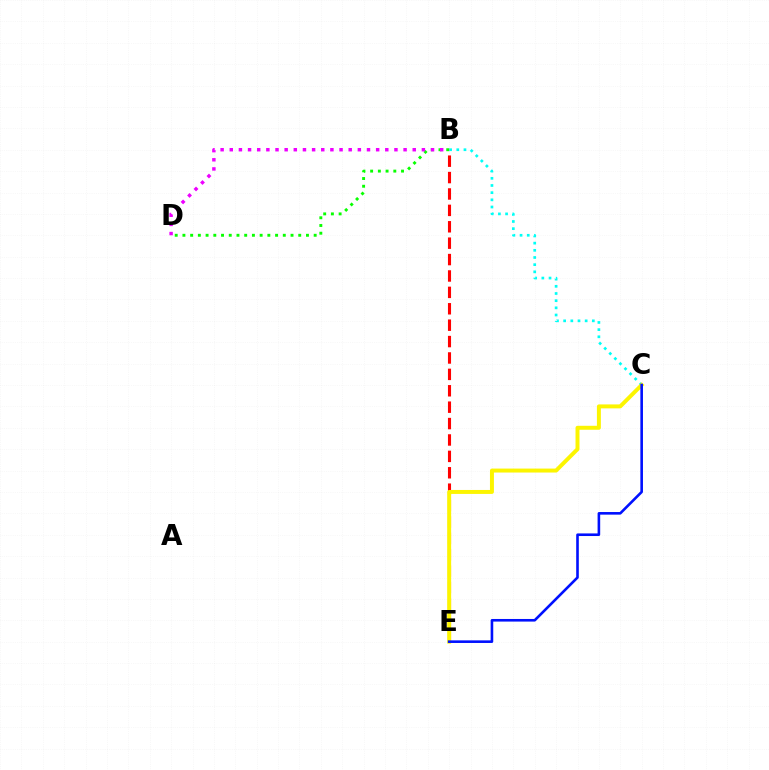{('B', 'C'): [{'color': '#00fff6', 'line_style': 'dotted', 'thickness': 1.95}], ('B', 'E'): [{'color': '#ff0000', 'line_style': 'dashed', 'thickness': 2.23}], ('C', 'E'): [{'color': '#fcf500', 'line_style': 'solid', 'thickness': 2.85}, {'color': '#0010ff', 'line_style': 'solid', 'thickness': 1.88}], ('B', 'D'): [{'color': '#08ff00', 'line_style': 'dotted', 'thickness': 2.1}, {'color': '#ee00ff', 'line_style': 'dotted', 'thickness': 2.49}]}